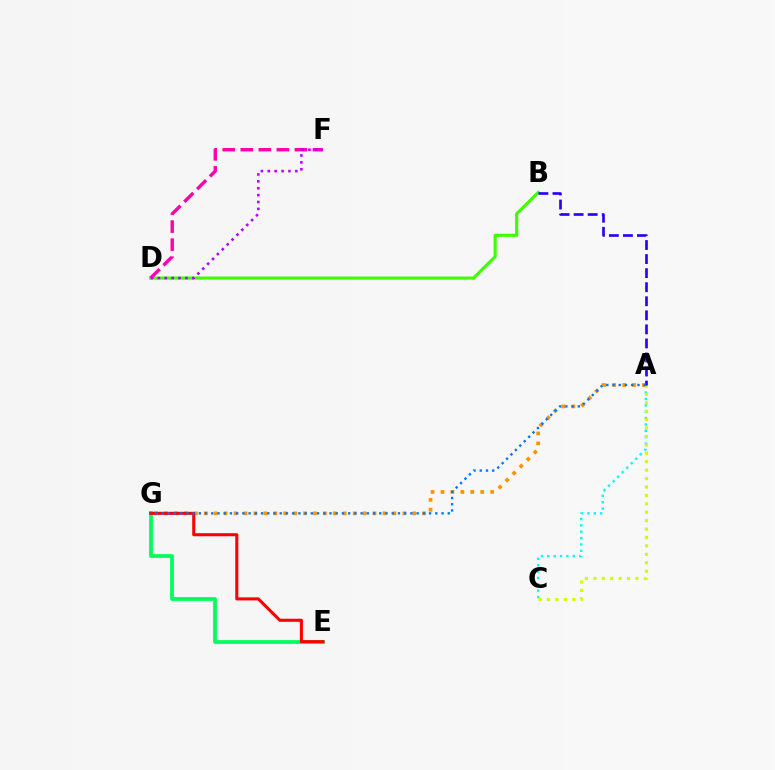{('A', 'C'): [{'color': '#00fff6', 'line_style': 'dotted', 'thickness': 1.73}, {'color': '#d1ff00', 'line_style': 'dotted', 'thickness': 2.29}], ('E', 'G'): [{'color': '#00ff5c', 'line_style': 'solid', 'thickness': 2.7}, {'color': '#ff0000', 'line_style': 'solid', 'thickness': 2.21}], ('B', 'D'): [{'color': '#3dff00', 'line_style': 'solid', 'thickness': 2.25}], ('A', 'G'): [{'color': '#ff9400', 'line_style': 'dotted', 'thickness': 2.7}, {'color': '#0074ff', 'line_style': 'dotted', 'thickness': 1.69}], ('A', 'B'): [{'color': '#2500ff', 'line_style': 'dashed', 'thickness': 1.91}], ('D', 'F'): [{'color': '#ff00ac', 'line_style': 'dashed', 'thickness': 2.45}, {'color': '#b900ff', 'line_style': 'dotted', 'thickness': 1.87}]}